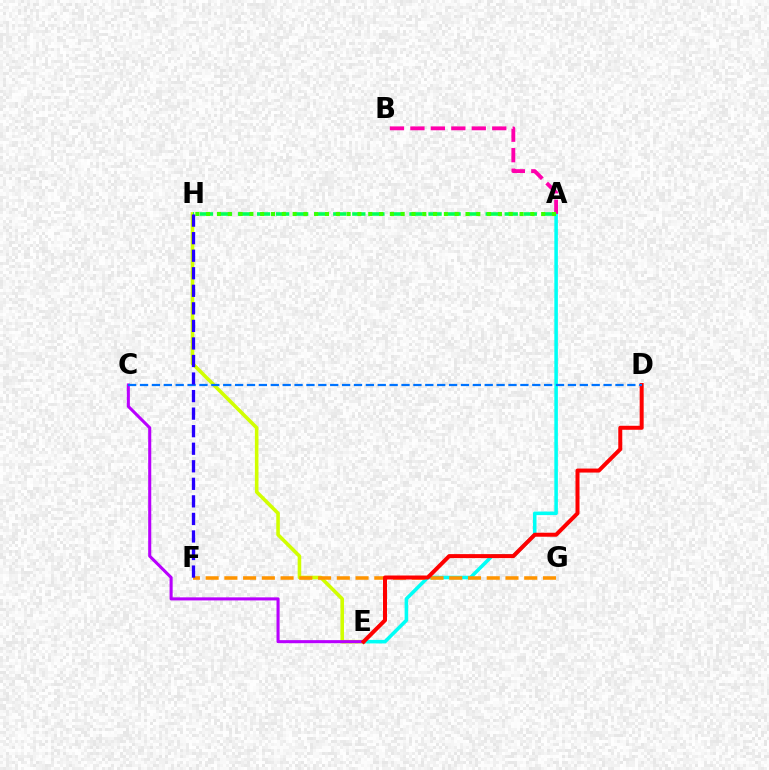{('A', 'E'): [{'color': '#00fff6', 'line_style': 'solid', 'thickness': 2.55}], ('E', 'H'): [{'color': '#d1ff00', 'line_style': 'solid', 'thickness': 2.57}], ('C', 'E'): [{'color': '#b900ff', 'line_style': 'solid', 'thickness': 2.21}], ('A', 'H'): [{'color': '#00ff5c', 'line_style': 'dashed', 'thickness': 2.59}, {'color': '#3dff00', 'line_style': 'dotted', 'thickness': 2.94}], ('F', 'G'): [{'color': '#ff9400', 'line_style': 'dashed', 'thickness': 2.55}], ('D', 'E'): [{'color': '#ff0000', 'line_style': 'solid', 'thickness': 2.88}], ('A', 'B'): [{'color': '#ff00ac', 'line_style': 'dashed', 'thickness': 2.78}], ('C', 'D'): [{'color': '#0074ff', 'line_style': 'dashed', 'thickness': 1.61}], ('F', 'H'): [{'color': '#2500ff', 'line_style': 'dashed', 'thickness': 2.38}]}